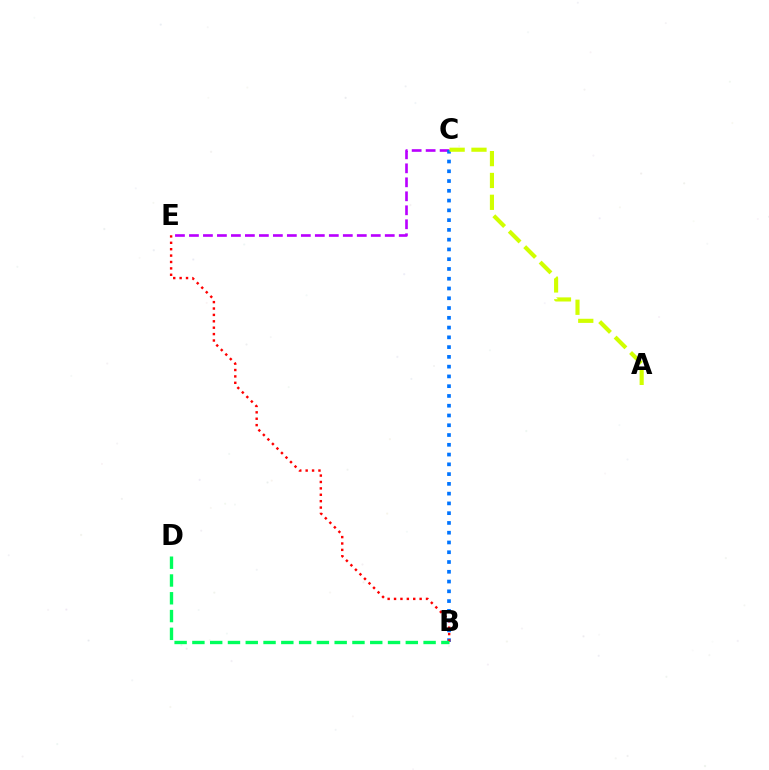{('C', 'E'): [{'color': '#b900ff', 'line_style': 'dashed', 'thickness': 1.9}], ('B', 'C'): [{'color': '#0074ff', 'line_style': 'dotted', 'thickness': 2.65}], ('B', 'E'): [{'color': '#ff0000', 'line_style': 'dotted', 'thickness': 1.74}], ('B', 'D'): [{'color': '#00ff5c', 'line_style': 'dashed', 'thickness': 2.42}], ('A', 'C'): [{'color': '#d1ff00', 'line_style': 'dashed', 'thickness': 2.97}]}